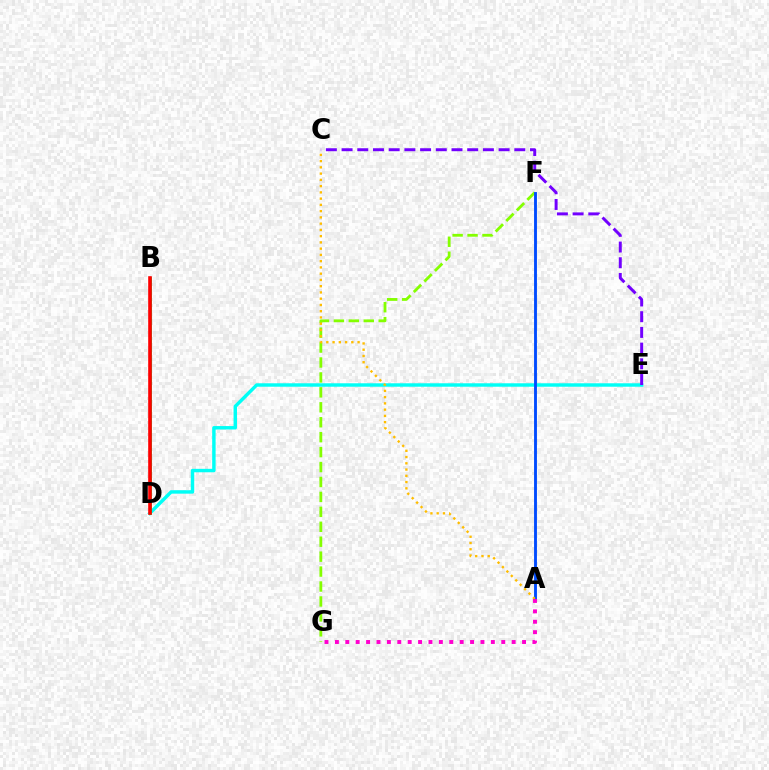{('D', 'E'): [{'color': '#00fff6', 'line_style': 'solid', 'thickness': 2.47}], ('B', 'D'): [{'color': '#00ff39', 'line_style': 'solid', 'thickness': 2.01}, {'color': '#ff0000', 'line_style': 'solid', 'thickness': 2.6}], ('C', 'E'): [{'color': '#7200ff', 'line_style': 'dashed', 'thickness': 2.13}], ('F', 'G'): [{'color': '#84ff00', 'line_style': 'dashed', 'thickness': 2.03}], ('A', 'F'): [{'color': '#004bff', 'line_style': 'solid', 'thickness': 2.07}], ('A', 'C'): [{'color': '#ffbd00', 'line_style': 'dotted', 'thickness': 1.7}], ('A', 'G'): [{'color': '#ff00cf', 'line_style': 'dotted', 'thickness': 2.83}]}